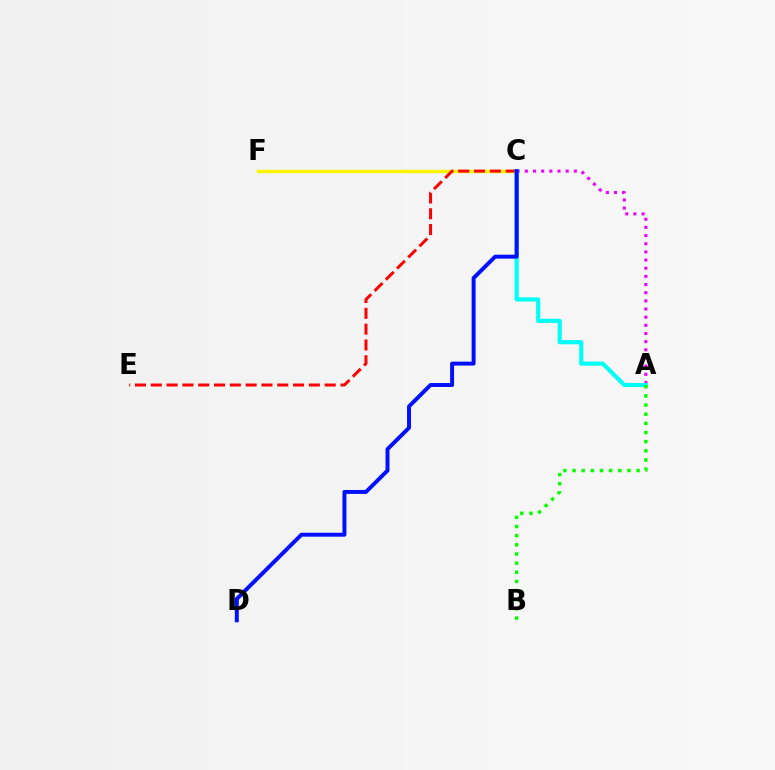{('C', 'F'): [{'color': '#fcf500', 'line_style': 'solid', 'thickness': 2.46}], ('C', 'E'): [{'color': '#ff0000', 'line_style': 'dashed', 'thickness': 2.15}], ('A', 'C'): [{'color': '#ee00ff', 'line_style': 'dotted', 'thickness': 2.22}, {'color': '#00fff6', 'line_style': 'solid', 'thickness': 2.98}], ('A', 'B'): [{'color': '#08ff00', 'line_style': 'dotted', 'thickness': 2.49}], ('C', 'D'): [{'color': '#0010ff', 'line_style': 'solid', 'thickness': 2.84}]}